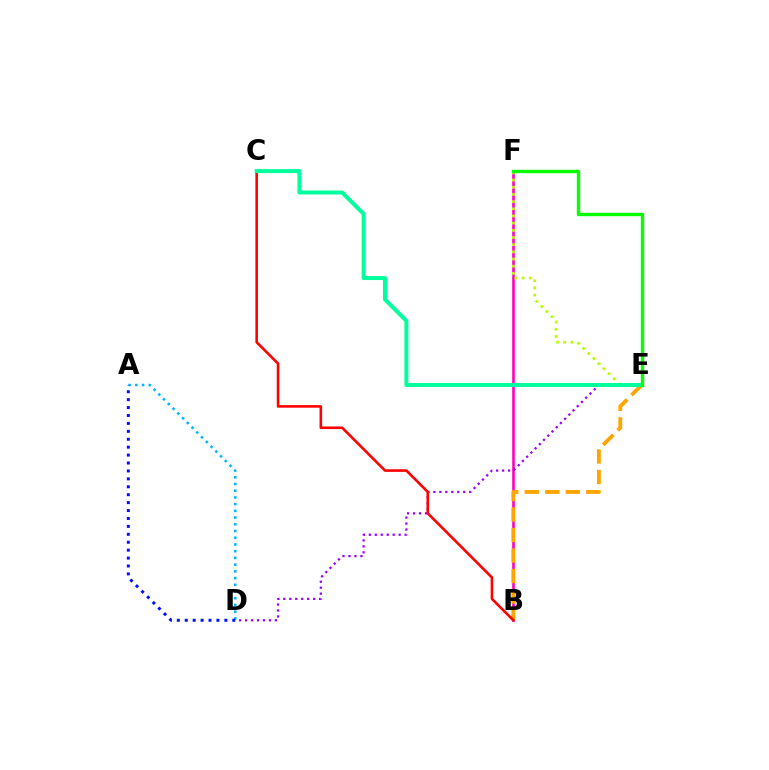{('B', 'F'): [{'color': '#ff00bd', 'line_style': 'solid', 'thickness': 1.87}], ('A', 'D'): [{'color': '#00b5ff', 'line_style': 'dotted', 'thickness': 1.83}, {'color': '#0010ff', 'line_style': 'dotted', 'thickness': 2.15}], ('B', 'E'): [{'color': '#ffa500', 'line_style': 'dashed', 'thickness': 2.79}], ('E', 'F'): [{'color': '#b3ff00', 'line_style': 'dotted', 'thickness': 1.95}, {'color': '#08ff00', 'line_style': 'solid', 'thickness': 2.45}], ('D', 'E'): [{'color': '#9b00ff', 'line_style': 'dotted', 'thickness': 1.62}], ('B', 'C'): [{'color': '#ff0000', 'line_style': 'solid', 'thickness': 1.87}], ('C', 'E'): [{'color': '#00ff9d', 'line_style': 'solid', 'thickness': 2.87}]}